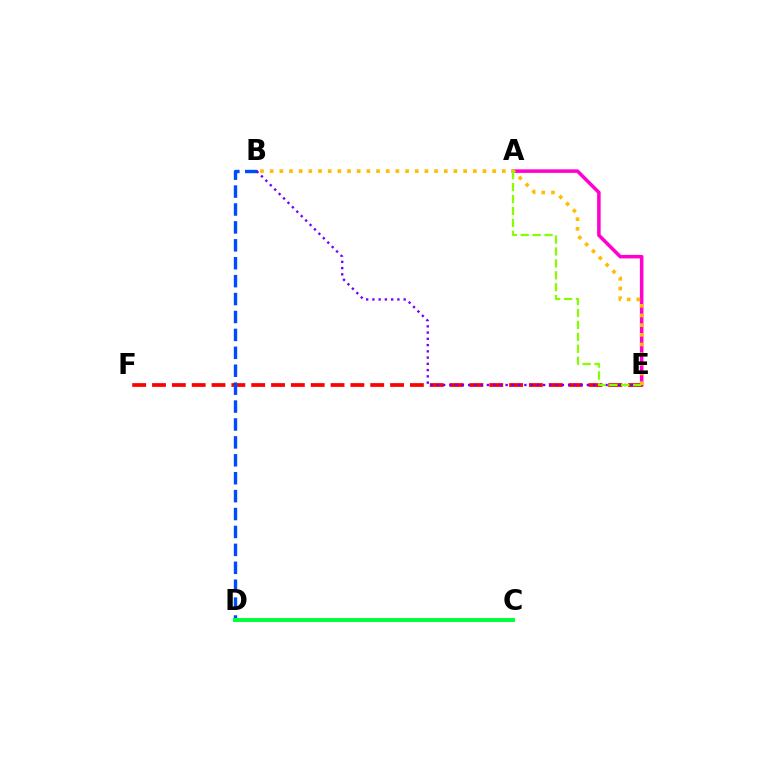{('A', 'E'): [{'color': '#ff00cf', 'line_style': 'solid', 'thickness': 2.54}, {'color': '#84ff00', 'line_style': 'dashed', 'thickness': 1.62}], ('C', 'D'): [{'color': '#00fff6', 'line_style': 'solid', 'thickness': 1.57}, {'color': '#00ff39', 'line_style': 'solid', 'thickness': 2.84}], ('E', 'F'): [{'color': '#ff0000', 'line_style': 'dashed', 'thickness': 2.69}], ('B', 'D'): [{'color': '#004bff', 'line_style': 'dashed', 'thickness': 2.43}], ('B', 'E'): [{'color': '#7200ff', 'line_style': 'dotted', 'thickness': 1.7}, {'color': '#ffbd00', 'line_style': 'dotted', 'thickness': 2.63}]}